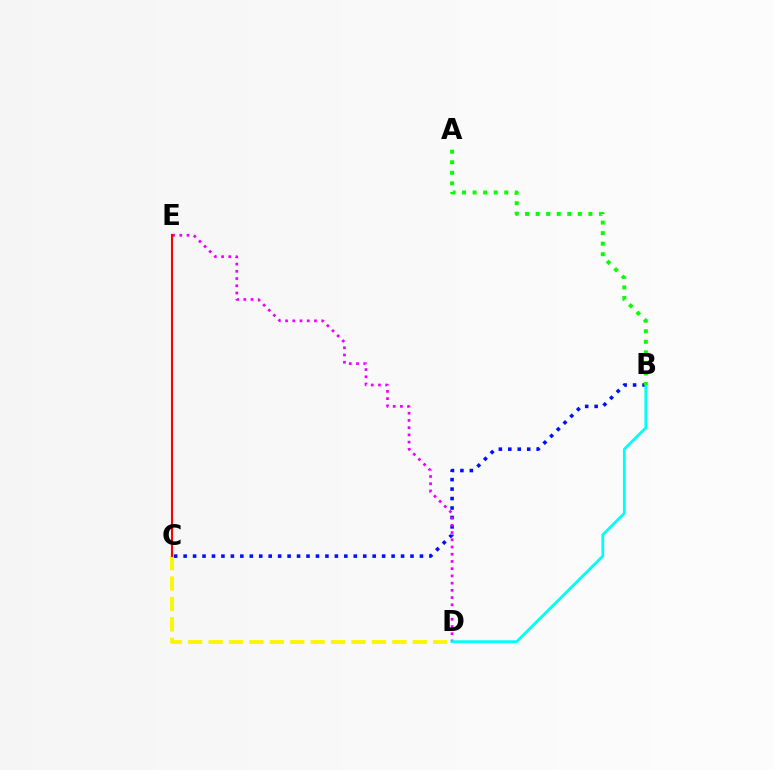{('B', 'C'): [{'color': '#0010ff', 'line_style': 'dotted', 'thickness': 2.57}], ('C', 'D'): [{'color': '#fcf500', 'line_style': 'dashed', 'thickness': 2.77}], ('D', 'E'): [{'color': '#ee00ff', 'line_style': 'dotted', 'thickness': 1.96}], ('B', 'D'): [{'color': '#00fff6', 'line_style': 'solid', 'thickness': 2.01}], ('A', 'B'): [{'color': '#08ff00', 'line_style': 'dotted', 'thickness': 2.87}], ('C', 'E'): [{'color': '#ff0000', 'line_style': 'solid', 'thickness': 1.51}]}